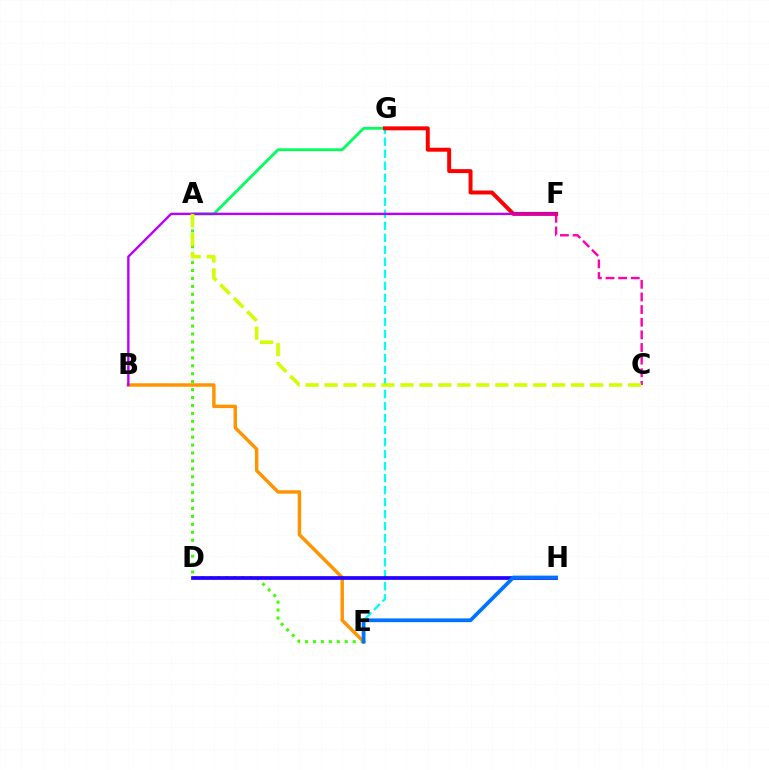{('A', 'E'): [{'color': '#3dff00', 'line_style': 'dotted', 'thickness': 2.16}], ('C', 'F'): [{'color': '#ff00ac', 'line_style': 'dashed', 'thickness': 1.72}], ('A', 'G'): [{'color': '#00ff5c', 'line_style': 'solid', 'thickness': 2.03}], ('B', 'E'): [{'color': '#ff9400', 'line_style': 'solid', 'thickness': 2.48}], ('E', 'G'): [{'color': '#00fff6', 'line_style': 'dashed', 'thickness': 1.63}], ('D', 'H'): [{'color': '#2500ff', 'line_style': 'solid', 'thickness': 2.68}], ('F', 'G'): [{'color': '#ff0000', 'line_style': 'solid', 'thickness': 2.85}], ('E', 'H'): [{'color': '#0074ff', 'line_style': 'solid', 'thickness': 2.71}], ('B', 'F'): [{'color': '#b900ff', 'line_style': 'solid', 'thickness': 1.71}], ('A', 'C'): [{'color': '#d1ff00', 'line_style': 'dashed', 'thickness': 2.58}]}